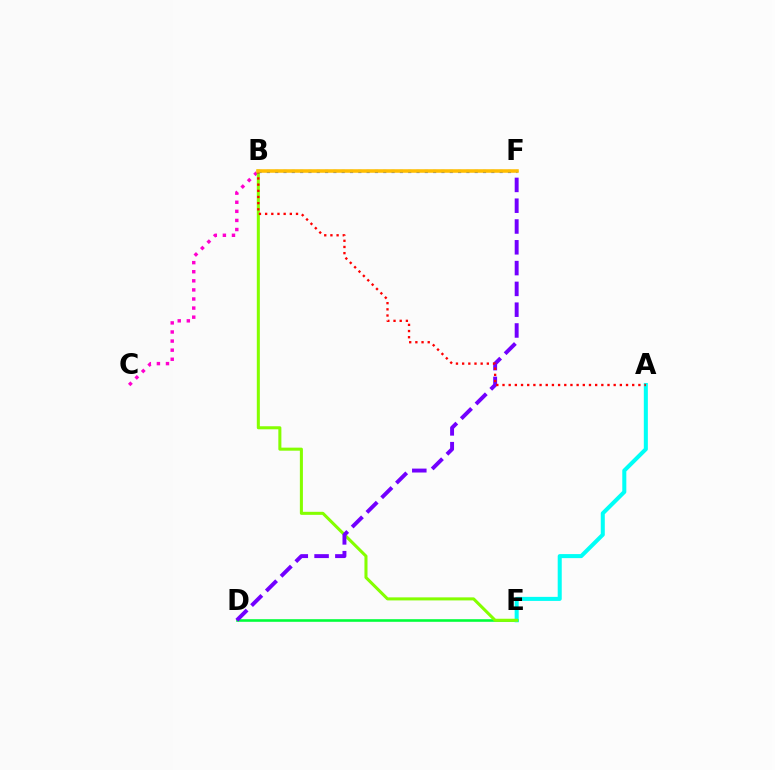{('B', 'C'): [{'color': '#ff00cf', 'line_style': 'dotted', 'thickness': 2.47}], ('D', 'E'): [{'color': '#00ff39', 'line_style': 'solid', 'thickness': 1.87}], ('A', 'E'): [{'color': '#00fff6', 'line_style': 'solid', 'thickness': 2.9}], ('B', 'E'): [{'color': '#84ff00', 'line_style': 'solid', 'thickness': 2.19}], ('B', 'F'): [{'color': '#004bff', 'line_style': 'dotted', 'thickness': 2.26}, {'color': '#ffbd00', 'line_style': 'solid', 'thickness': 2.55}], ('D', 'F'): [{'color': '#7200ff', 'line_style': 'dashed', 'thickness': 2.83}], ('A', 'B'): [{'color': '#ff0000', 'line_style': 'dotted', 'thickness': 1.68}]}